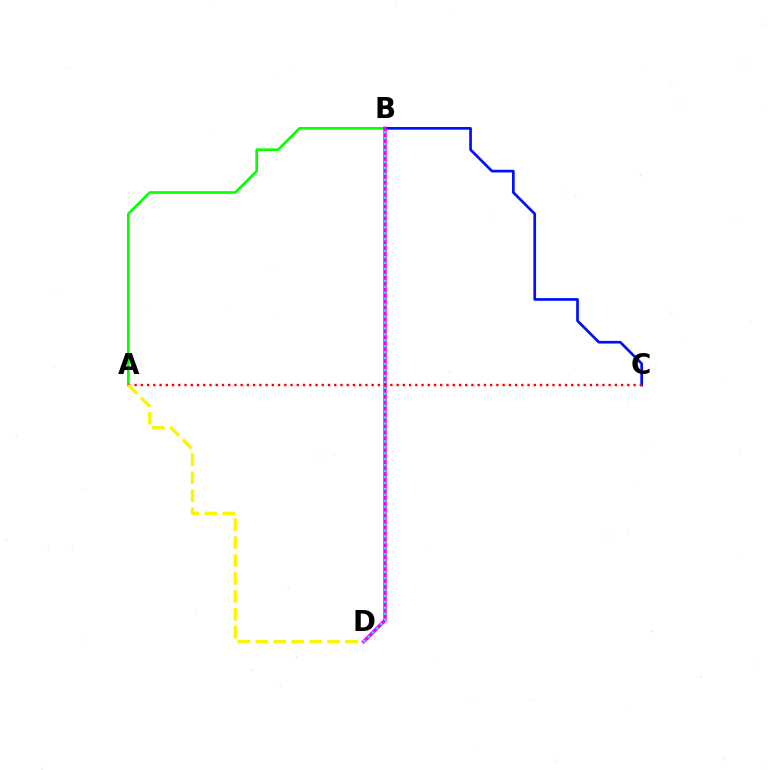{('A', 'B'): [{'color': '#08ff00', 'line_style': 'solid', 'thickness': 1.9}], ('B', 'C'): [{'color': '#0010ff', 'line_style': 'solid', 'thickness': 1.94}], ('B', 'D'): [{'color': '#ee00ff', 'line_style': 'solid', 'thickness': 2.5}, {'color': '#00fff6', 'line_style': 'dotted', 'thickness': 1.62}], ('A', 'C'): [{'color': '#ff0000', 'line_style': 'dotted', 'thickness': 1.69}], ('A', 'D'): [{'color': '#fcf500', 'line_style': 'dashed', 'thickness': 2.44}]}